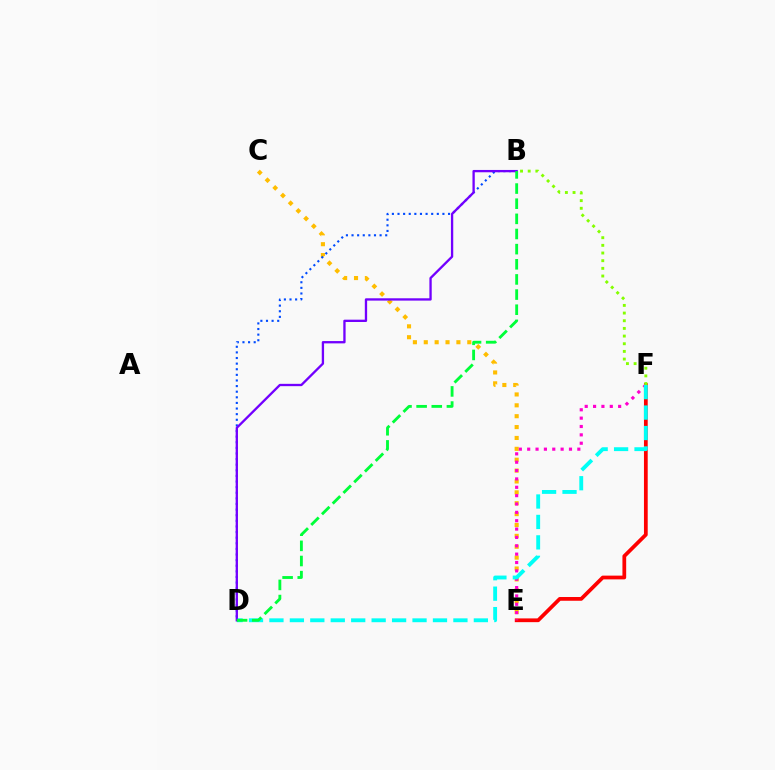{('C', 'E'): [{'color': '#ffbd00', 'line_style': 'dotted', 'thickness': 2.96}], ('E', 'F'): [{'color': '#ff0000', 'line_style': 'solid', 'thickness': 2.7}, {'color': '#ff00cf', 'line_style': 'dotted', 'thickness': 2.27}], ('D', 'F'): [{'color': '#00fff6', 'line_style': 'dashed', 'thickness': 2.78}], ('B', 'D'): [{'color': '#004bff', 'line_style': 'dotted', 'thickness': 1.53}, {'color': '#7200ff', 'line_style': 'solid', 'thickness': 1.67}, {'color': '#00ff39', 'line_style': 'dashed', 'thickness': 2.06}], ('B', 'F'): [{'color': '#84ff00', 'line_style': 'dotted', 'thickness': 2.08}]}